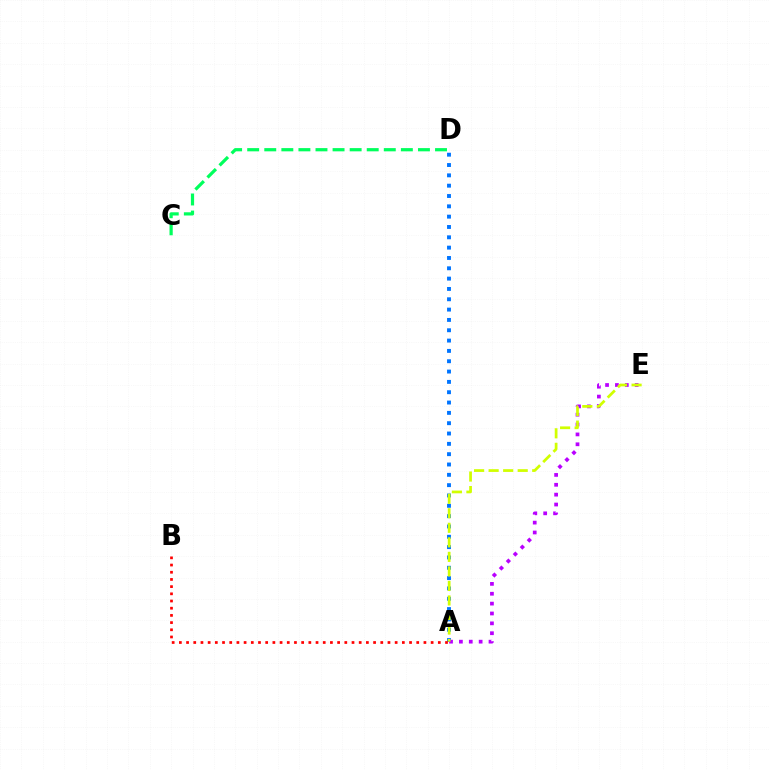{('A', 'D'): [{'color': '#0074ff', 'line_style': 'dotted', 'thickness': 2.81}], ('A', 'E'): [{'color': '#b900ff', 'line_style': 'dotted', 'thickness': 2.68}, {'color': '#d1ff00', 'line_style': 'dashed', 'thickness': 1.97}], ('A', 'B'): [{'color': '#ff0000', 'line_style': 'dotted', 'thickness': 1.95}], ('C', 'D'): [{'color': '#00ff5c', 'line_style': 'dashed', 'thickness': 2.32}]}